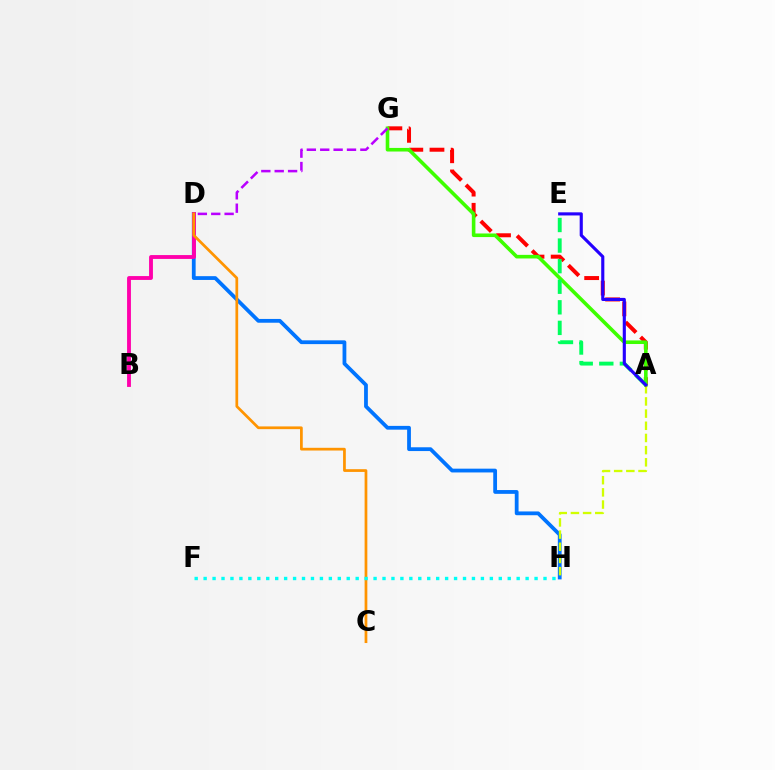{('D', 'H'): [{'color': '#0074ff', 'line_style': 'solid', 'thickness': 2.72}], ('A', 'G'): [{'color': '#ff0000', 'line_style': 'dashed', 'thickness': 2.87}, {'color': '#3dff00', 'line_style': 'solid', 'thickness': 2.59}], ('B', 'D'): [{'color': '#ff00ac', 'line_style': 'solid', 'thickness': 2.77}], ('A', 'H'): [{'color': '#d1ff00', 'line_style': 'dashed', 'thickness': 1.65}], ('A', 'E'): [{'color': '#00ff5c', 'line_style': 'dashed', 'thickness': 2.8}, {'color': '#2500ff', 'line_style': 'solid', 'thickness': 2.25}], ('D', 'G'): [{'color': '#b900ff', 'line_style': 'dashed', 'thickness': 1.82}], ('C', 'D'): [{'color': '#ff9400', 'line_style': 'solid', 'thickness': 1.97}], ('F', 'H'): [{'color': '#00fff6', 'line_style': 'dotted', 'thickness': 2.43}]}